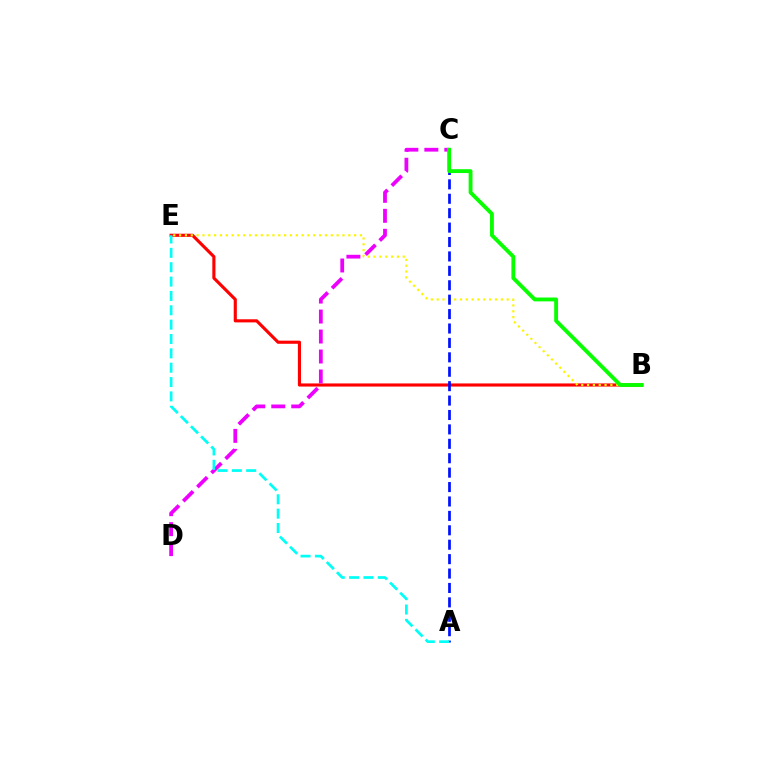{('B', 'E'): [{'color': '#ff0000', 'line_style': 'solid', 'thickness': 2.25}, {'color': '#fcf500', 'line_style': 'dotted', 'thickness': 1.59}], ('C', 'D'): [{'color': '#ee00ff', 'line_style': 'dashed', 'thickness': 2.71}], ('A', 'C'): [{'color': '#0010ff', 'line_style': 'dashed', 'thickness': 1.96}], ('B', 'C'): [{'color': '#08ff00', 'line_style': 'solid', 'thickness': 2.78}], ('A', 'E'): [{'color': '#00fff6', 'line_style': 'dashed', 'thickness': 1.95}]}